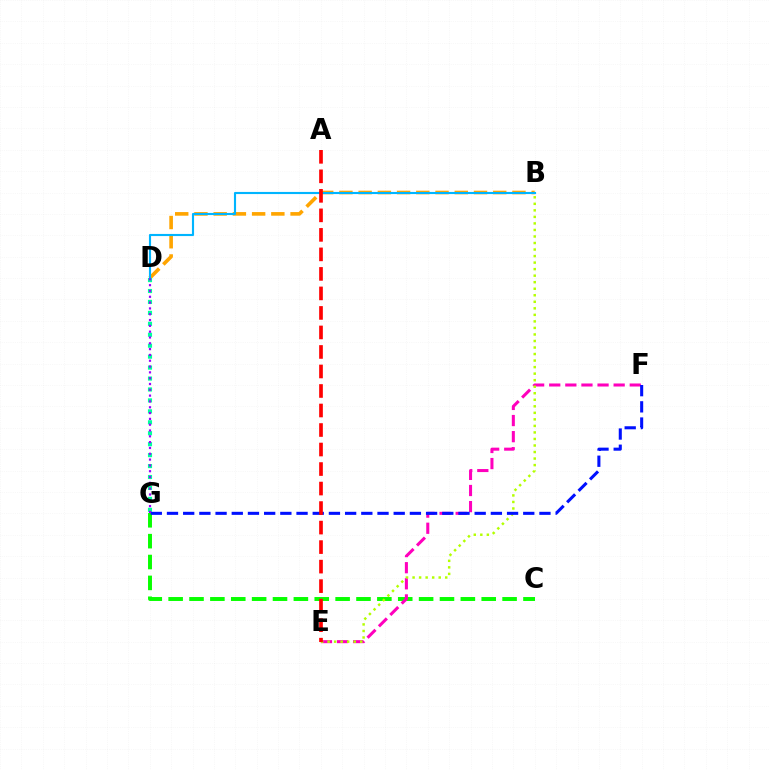{('B', 'D'): [{'color': '#ffa500', 'line_style': 'dashed', 'thickness': 2.61}, {'color': '#00b5ff', 'line_style': 'solid', 'thickness': 1.54}], ('D', 'G'): [{'color': '#00ff9d', 'line_style': 'dotted', 'thickness': 2.97}, {'color': '#9b00ff', 'line_style': 'dotted', 'thickness': 1.58}], ('C', 'G'): [{'color': '#08ff00', 'line_style': 'dashed', 'thickness': 2.84}], ('E', 'F'): [{'color': '#ff00bd', 'line_style': 'dashed', 'thickness': 2.19}], ('B', 'E'): [{'color': '#b3ff00', 'line_style': 'dotted', 'thickness': 1.77}], ('F', 'G'): [{'color': '#0010ff', 'line_style': 'dashed', 'thickness': 2.2}], ('A', 'E'): [{'color': '#ff0000', 'line_style': 'dashed', 'thickness': 2.65}]}